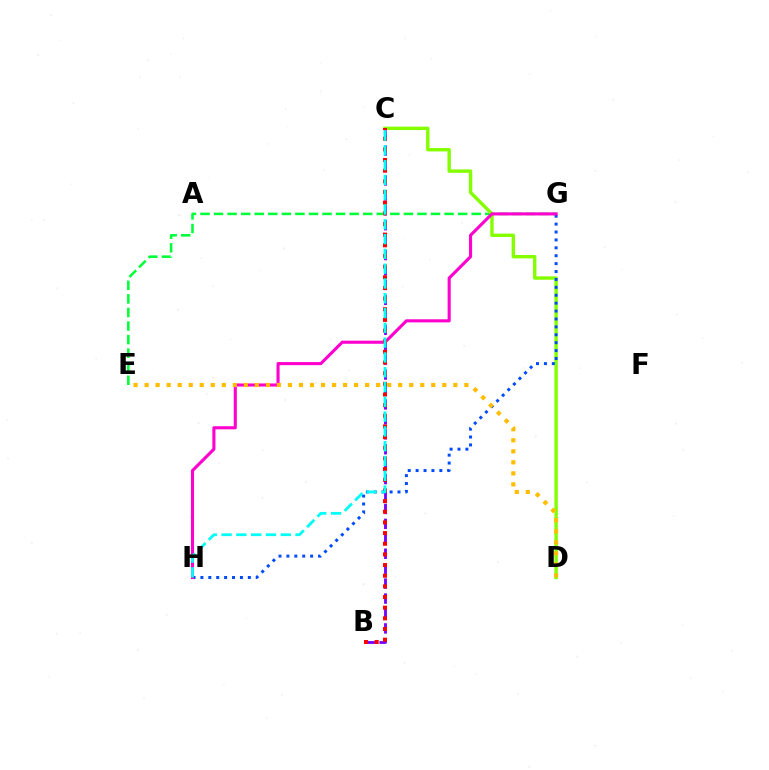{('E', 'G'): [{'color': '#00ff39', 'line_style': 'dashed', 'thickness': 1.84}], ('C', 'D'): [{'color': '#84ff00', 'line_style': 'solid', 'thickness': 2.45}], ('G', 'H'): [{'color': '#004bff', 'line_style': 'dotted', 'thickness': 2.15}, {'color': '#ff00cf', 'line_style': 'solid', 'thickness': 2.23}], ('B', 'C'): [{'color': '#7200ff', 'line_style': 'dashed', 'thickness': 2.03}, {'color': '#ff0000', 'line_style': 'dotted', 'thickness': 2.9}], ('D', 'E'): [{'color': '#ffbd00', 'line_style': 'dotted', 'thickness': 3.0}], ('C', 'H'): [{'color': '#00fff6', 'line_style': 'dashed', 'thickness': 2.01}]}